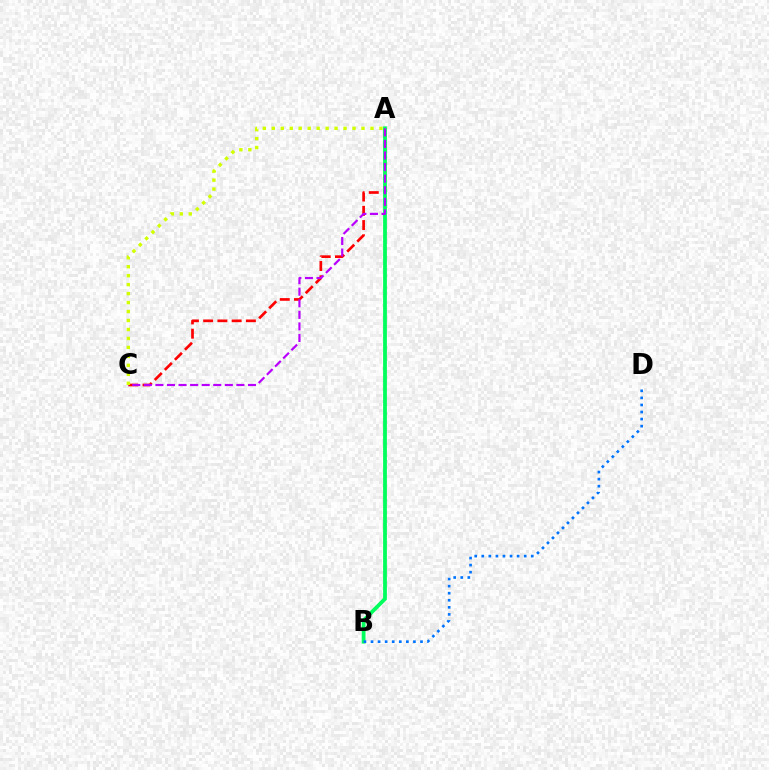{('A', 'C'): [{'color': '#ff0000', 'line_style': 'dashed', 'thickness': 1.93}, {'color': '#b900ff', 'line_style': 'dashed', 'thickness': 1.57}, {'color': '#d1ff00', 'line_style': 'dotted', 'thickness': 2.44}], ('A', 'B'): [{'color': '#00ff5c', 'line_style': 'solid', 'thickness': 2.73}], ('B', 'D'): [{'color': '#0074ff', 'line_style': 'dotted', 'thickness': 1.92}]}